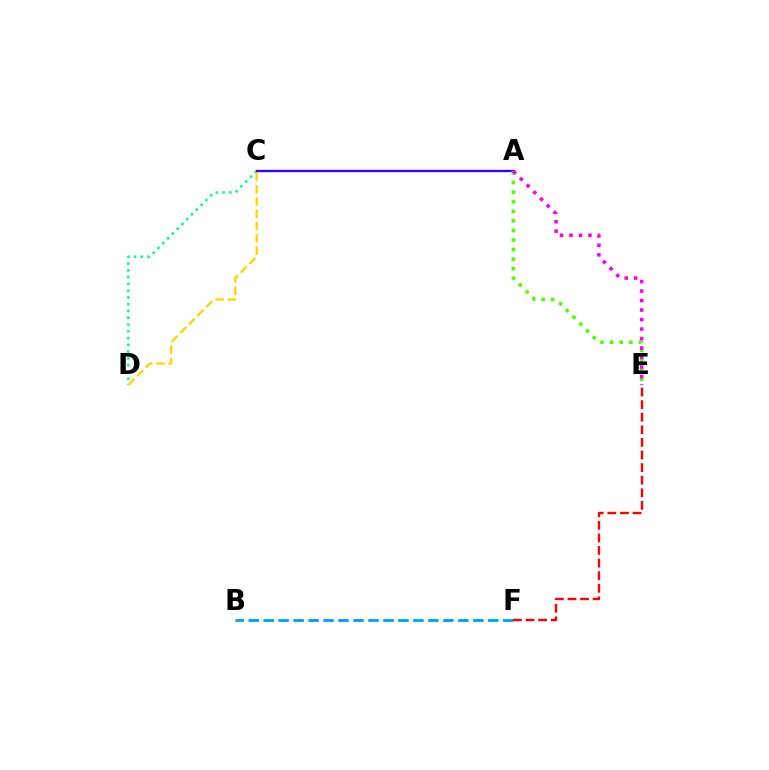{('C', 'D'): [{'color': '#00ff86', 'line_style': 'dotted', 'thickness': 1.84}, {'color': '#ffd500', 'line_style': 'dashed', 'thickness': 1.67}], ('A', 'C'): [{'color': '#3700ff', 'line_style': 'solid', 'thickness': 1.7}], ('A', 'E'): [{'color': '#4fff00', 'line_style': 'dotted', 'thickness': 2.6}, {'color': '#ff00ed', 'line_style': 'dotted', 'thickness': 2.58}], ('B', 'F'): [{'color': '#009eff', 'line_style': 'dashed', 'thickness': 2.03}], ('E', 'F'): [{'color': '#ff0000', 'line_style': 'dashed', 'thickness': 1.71}]}